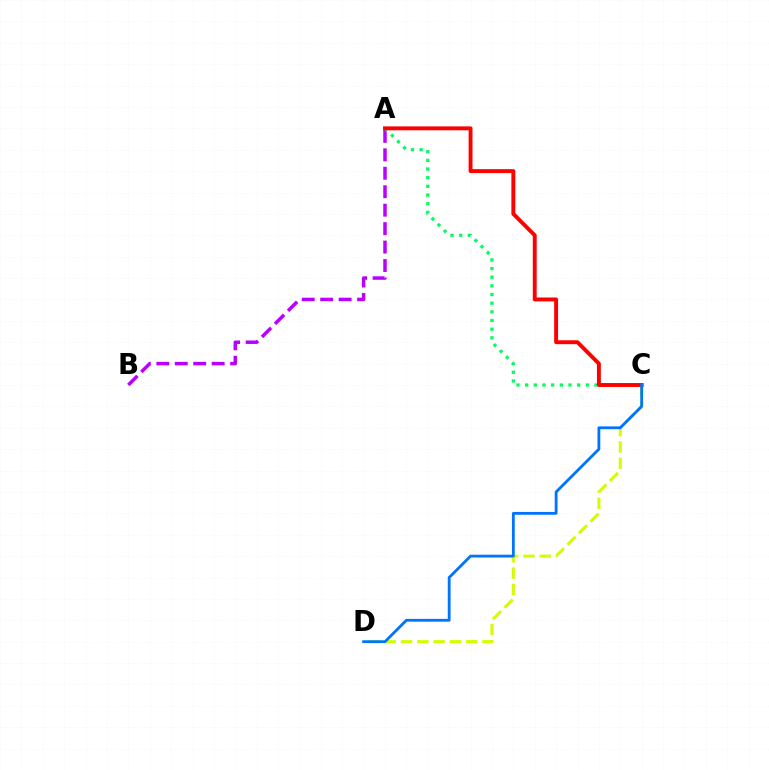{('C', 'D'): [{'color': '#d1ff00', 'line_style': 'dashed', 'thickness': 2.21}, {'color': '#0074ff', 'line_style': 'solid', 'thickness': 2.02}], ('A', 'B'): [{'color': '#b900ff', 'line_style': 'dashed', 'thickness': 2.51}], ('A', 'C'): [{'color': '#00ff5c', 'line_style': 'dotted', 'thickness': 2.35}, {'color': '#ff0000', 'line_style': 'solid', 'thickness': 2.81}]}